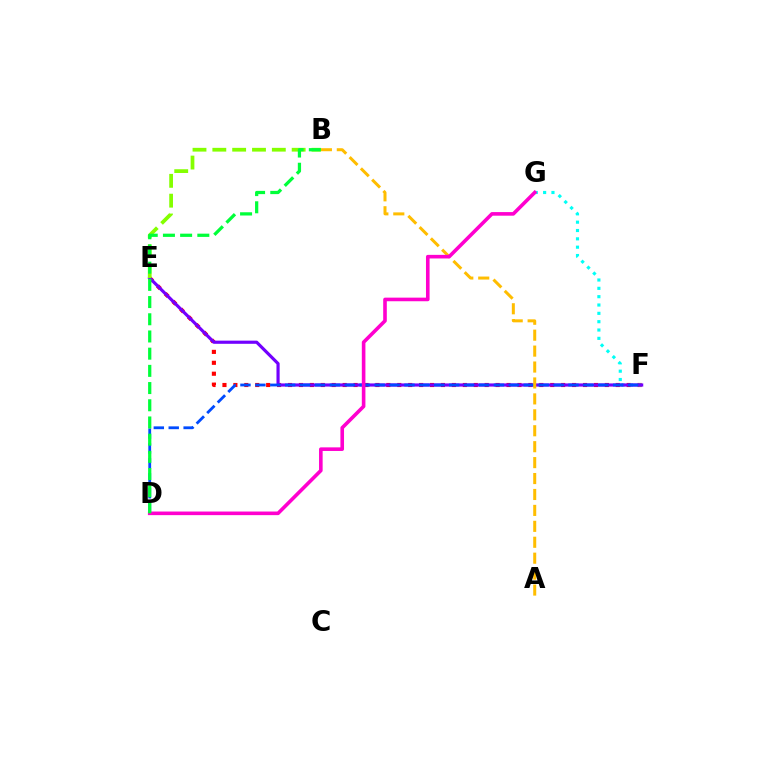{('E', 'F'): [{'color': '#ff0000', 'line_style': 'dotted', 'thickness': 2.97}, {'color': '#7200ff', 'line_style': 'solid', 'thickness': 2.28}], ('F', 'G'): [{'color': '#00fff6', 'line_style': 'dotted', 'thickness': 2.26}], ('D', 'F'): [{'color': '#004bff', 'line_style': 'dashed', 'thickness': 2.03}], ('A', 'B'): [{'color': '#ffbd00', 'line_style': 'dashed', 'thickness': 2.16}], ('B', 'E'): [{'color': '#84ff00', 'line_style': 'dashed', 'thickness': 2.69}], ('D', 'G'): [{'color': '#ff00cf', 'line_style': 'solid', 'thickness': 2.6}], ('B', 'D'): [{'color': '#00ff39', 'line_style': 'dashed', 'thickness': 2.34}]}